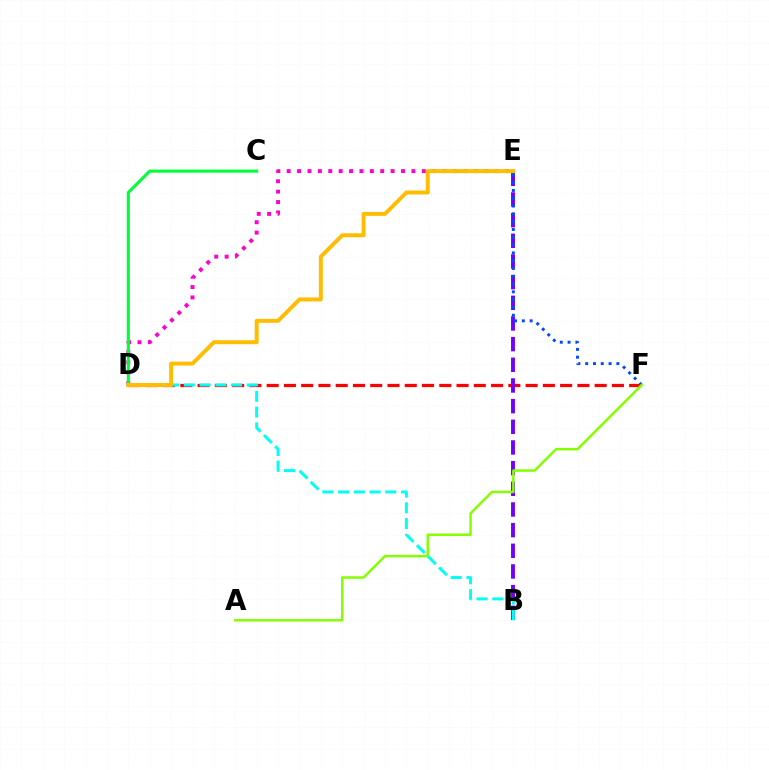{('D', 'F'): [{'color': '#ff0000', 'line_style': 'dashed', 'thickness': 2.35}], ('B', 'E'): [{'color': '#7200ff', 'line_style': 'dashed', 'thickness': 2.81}], ('E', 'F'): [{'color': '#004bff', 'line_style': 'dotted', 'thickness': 2.12}], ('D', 'E'): [{'color': '#ff00cf', 'line_style': 'dotted', 'thickness': 2.82}, {'color': '#ffbd00', 'line_style': 'solid', 'thickness': 2.84}], ('A', 'F'): [{'color': '#84ff00', 'line_style': 'solid', 'thickness': 1.79}], ('C', 'D'): [{'color': '#00ff39', 'line_style': 'solid', 'thickness': 2.23}], ('B', 'D'): [{'color': '#00fff6', 'line_style': 'dashed', 'thickness': 2.14}]}